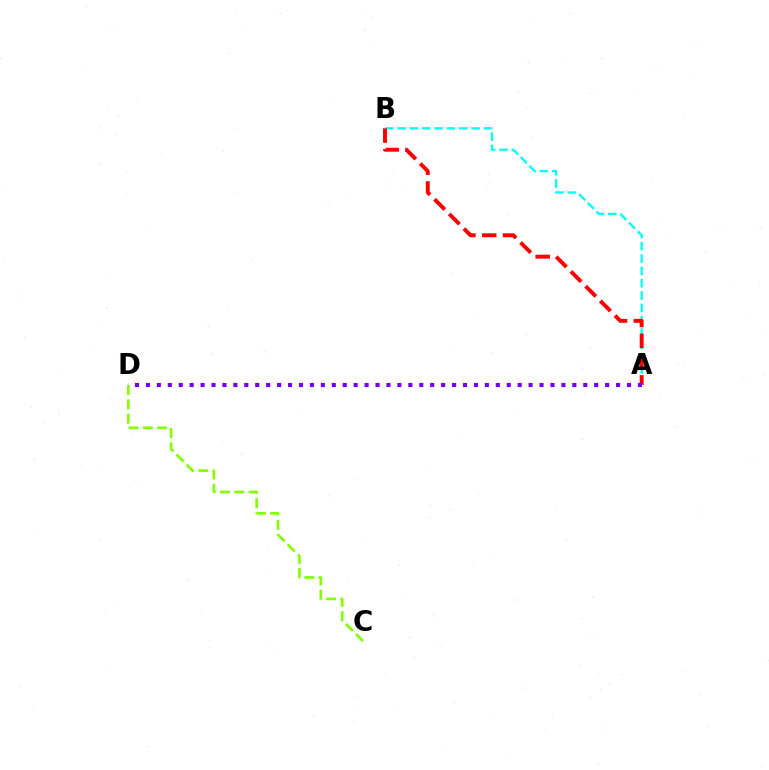{('A', 'B'): [{'color': '#00fff6', 'line_style': 'dashed', 'thickness': 1.67}, {'color': '#ff0000', 'line_style': 'dashed', 'thickness': 2.82}], ('C', 'D'): [{'color': '#84ff00', 'line_style': 'dashed', 'thickness': 1.94}], ('A', 'D'): [{'color': '#7200ff', 'line_style': 'dotted', 'thickness': 2.97}]}